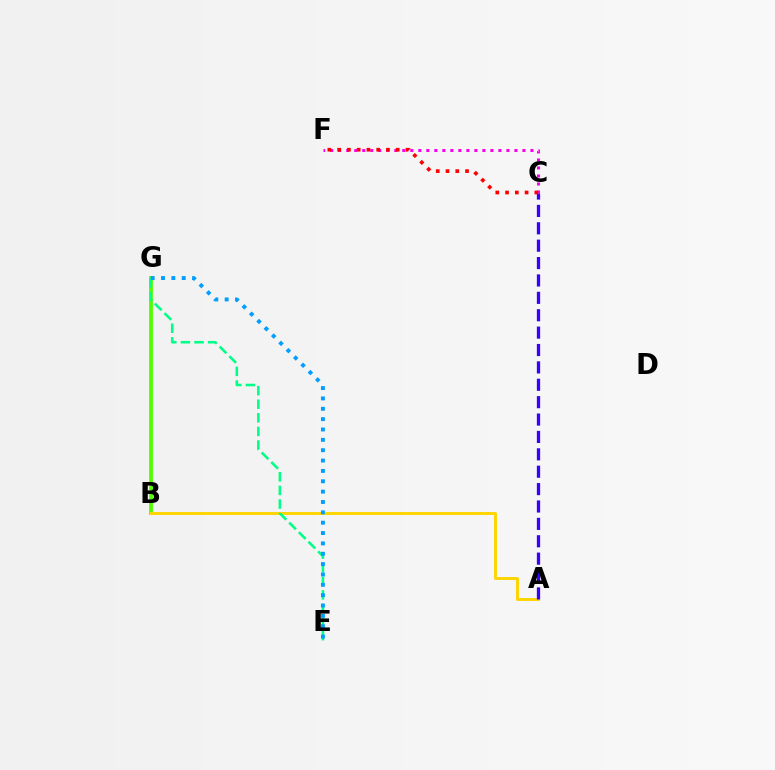{('B', 'G'): [{'color': '#4fff00', 'line_style': 'solid', 'thickness': 2.68}], ('A', 'B'): [{'color': '#ffd500', 'line_style': 'solid', 'thickness': 2.12}], ('C', 'F'): [{'color': '#ff00ed', 'line_style': 'dotted', 'thickness': 2.18}, {'color': '#ff0000', 'line_style': 'dotted', 'thickness': 2.65}], ('A', 'C'): [{'color': '#3700ff', 'line_style': 'dashed', 'thickness': 2.36}], ('E', 'G'): [{'color': '#00ff86', 'line_style': 'dashed', 'thickness': 1.85}, {'color': '#009eff', 'line_style': 'dotted', 'thickness': 2.81}]}